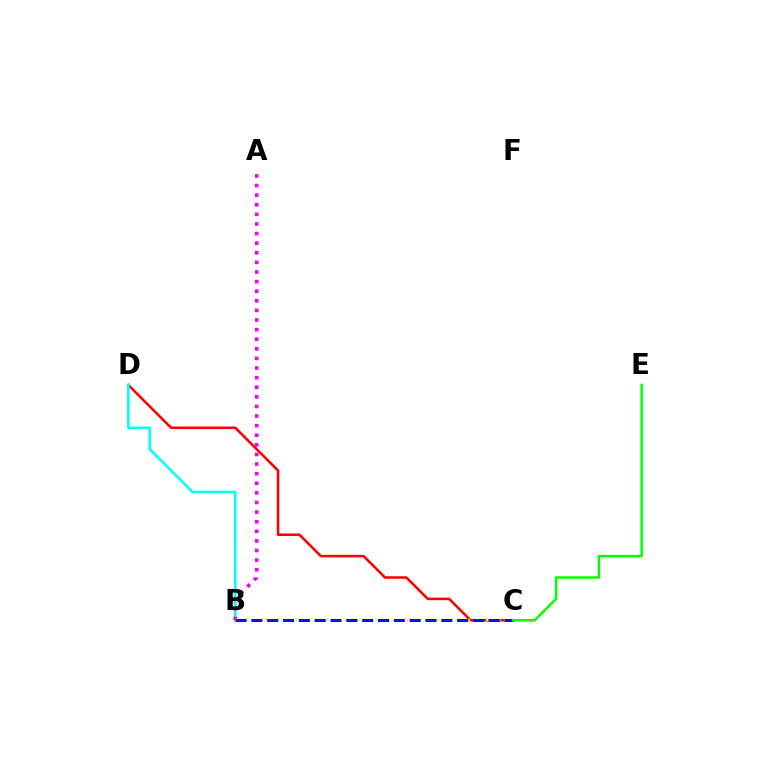{('C', 'D'): [{'color': '#ff0000', 'line_style': 'solid', 'thickness': 1.83}], ('B', 'D'): [{'color': '#00fff6', 'line_style': 'solid', 'thickness': 1.83}], ('B', 'C'): [{'color': '#fcf500', 'line_style': 'dotted', 'thickness': 1.67}, {'color': '#0010ff', 'line_style': 'dashed', 'thickness': 2.15}], ('A', 'B'): [{'color': '#ee00ff', 'line_style': 'dotted', 'thickness': 2.61}], ('C', 'E'): [{'color': '#08ff00', 'line_style': 'solid', 'thickness': 1.82}]}